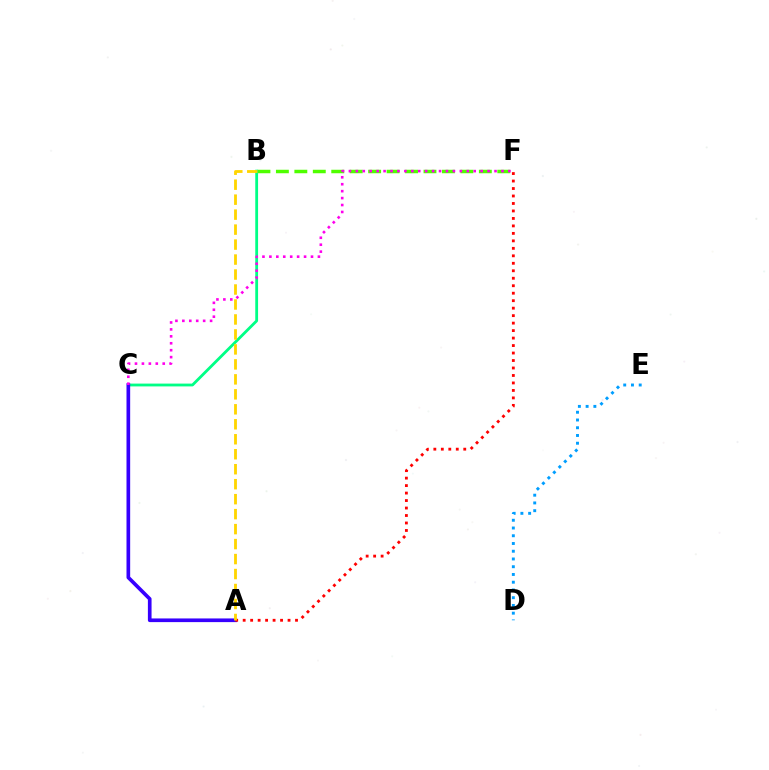{('B', 'F'): [{'color': '#4fff00', 'line_style': 'dashed', 'thickness': 2.51}], ('B', 'C'): [{'color': '#00ff86', 'line_style': 'solid', 'thickness': 2.02}], ('D', 'E'): [{'color': '#009eff', 'line_style': 'dotted', 'thickness': 2.1}], ('A', 'C'): [{'color': '#3700ff', 'line_style': 'solid', 'thickness': 2.64}], ('A', 'F'): [{'color': '#ff0000', 'line_style': 'dotted', 'thickness': 2.03}], ('A', 'B'): [{'color': '#ffd500', 'line_style': 'dashed', 'thickness': 2.03}], ('C', 'F'): [{'color': '#ff00ed', 'line_style': 'dotted', 'thickness': 1.88}]}